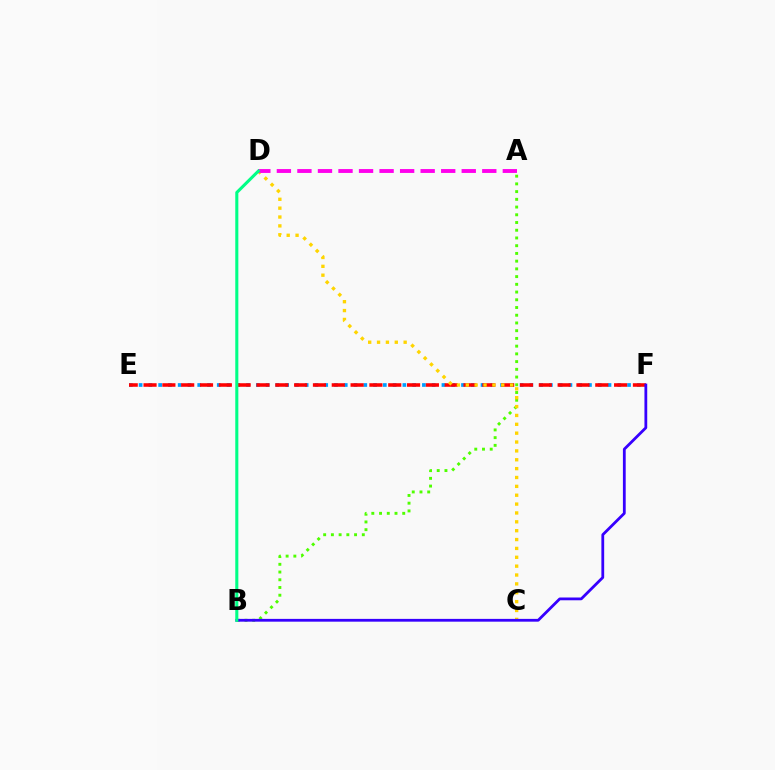{('E', 'F'): [{'color': '#009eff', 'line_style': 'dotted', 'thickness': 2.65}, {'color': '#ff0000', 'line_style': 'dashed', 'thickness': 2.56}], ('A', 'B'): [{'color': '#4fff00', 'line_style': 'dotted', 'thickness': 2.1}], ('C', 'D'): [{'color': '#ffd500', 'line_style': 'dotted', 'thickness': 2.41}], ('A', 'D'): [{'color': '#ff00ed', 'line_style': 'dashed', 'thickness': 2.79}], ('B', 'F'): [{'color': '#3700ff', 'line_style': 'solid', 'thickness': 2.01}], ('B', 'D'): [{'color': '#00ff86', 'line_style': 'solid', 'thickness': 2.21}]}